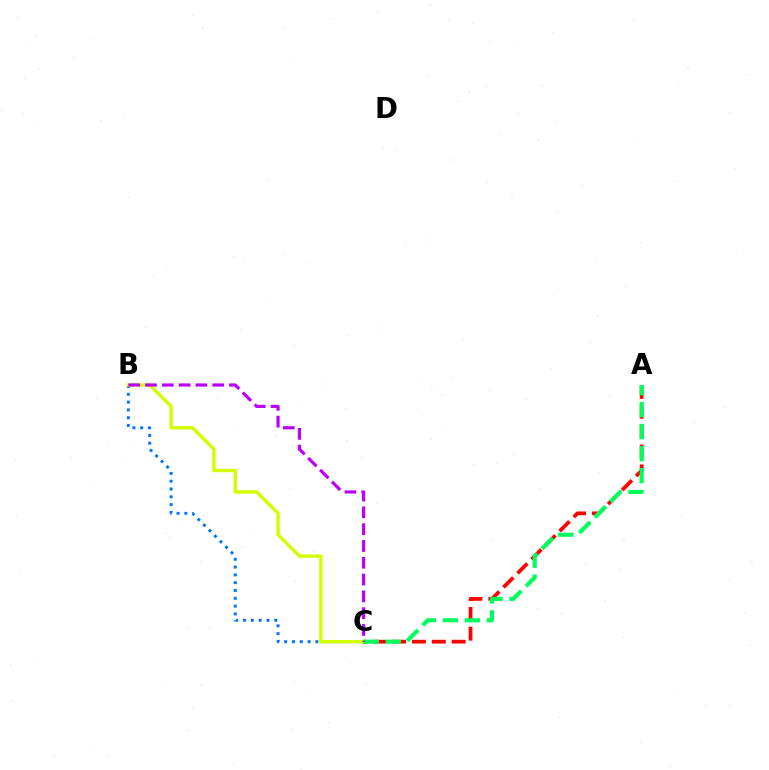{('B', 'C'): [{'color': '#0074ff', 'line_style': 'dotted', 'thickness': 2.12}, {'color': '#d1ff00', 'line_style': 'solid', 'thickness': 2.42}, {'color': '#b900ff', 'line_style': 'dashed', 'thickness': 2.28}], ('A', 'C'): [{'color': '#ff0000', 'line_style': 'dashed', 'thickness': 2.7}, {'color': '#00ff5c', 'line_style': 'dashed', 'thickness': 2.99}]}